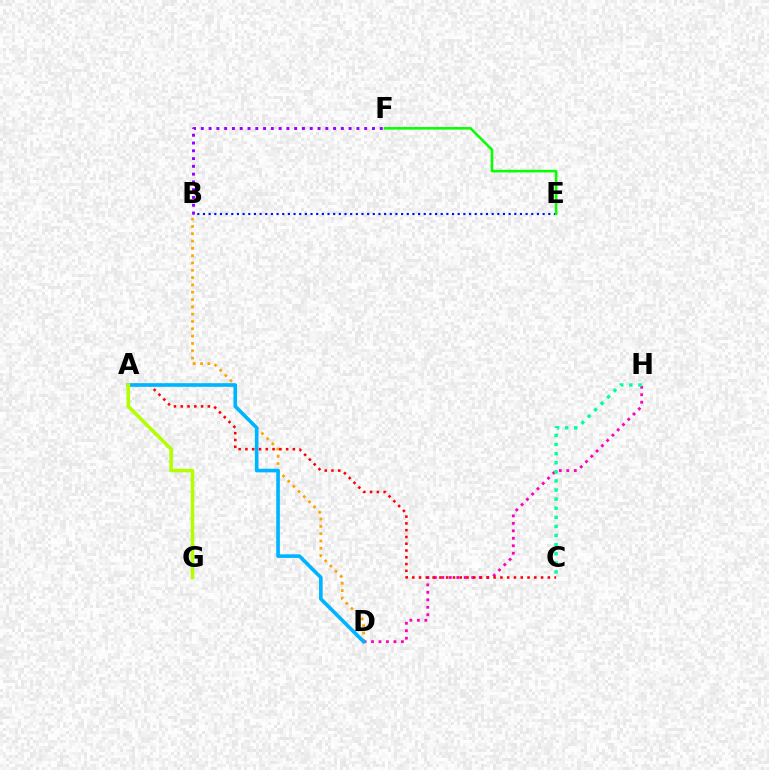{('B', 'E'): [{'color': '#0010ff', 'line_style': 'dotted', 'thickness': 1.54}], ('B', 'D'): [{'color': '#ffa500', 'line_style': 'dotted', 'thickness': 1.99}], ('D', 'H'): [{'color': '#ff00bd', 'line_style': 'dotted', 'thickness': 2.03}], ('A', 'C'): [{'color': '#ff0000', 'line_style': 'dotted', 'thickness': 1.84}], ('A', 'D'): [{'color': '#00b5ff', 'line_style': 'solid', 'thickness': 2.62}], ('C', 'H'): [{'color': '#00ff9d', 'line_style': 'dotted', 'thickness': 2.47}], ('A', 'G'): [{'color': '#b3ff00', 'line_style': 'solid', 'thickness': 2.56}], ('E', 'F'): [{'color': '#08ff00', 'line_style': 'solid', 'thickness': 1.86}], ('B', 'F'): [{'color': '#9b00ff', 'line_style': 'dotted', 'thickness': 2.11}]}